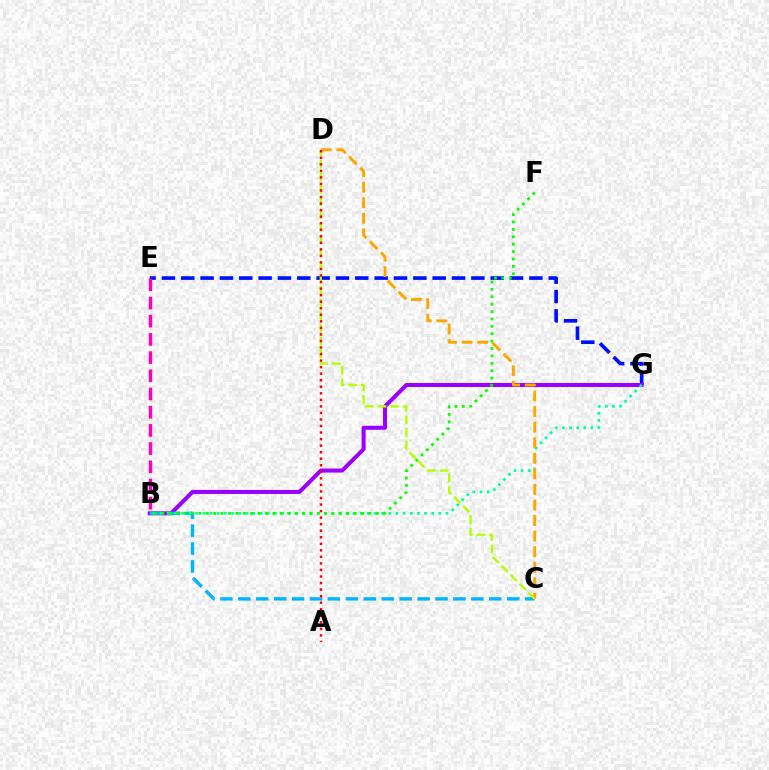{('E', 'G'): [{'color': '#0010ff', 'line_style': 'dashed', 'thickness': 2.63}], ('B', 'G'): [{'color': '#9b00ff', 'line_style': 'solid', 'thickness': 2.9}, {'color': '#00ff9d', 'line_style': 'dotted', 'thickness': 1.94}], ('B', 'C'): [{'color': '#00b5ff', 'line_style': 'dashed', 'thickness': 2.44}], ('C', 'D'): [{'color': '#ffa500', 'line_style': 'dashed', 'thickness': 2.11}, {'color': '#b3ff00', 'line_style': 'dashed', 'thickness': 1.72}], ('B', 'E'): [{'color': '#ff00bd', 'line_style': 'dashed', 'thickness': 2.47}], ('B', 'F'): [{'color': '#08ff00', 'line_style': 'dotted', 'thickness': 2.01}], ('A', 'D'): [{'color': '#ff0000', 'line_style': 'dotted', 'thickness': 1.78}]}